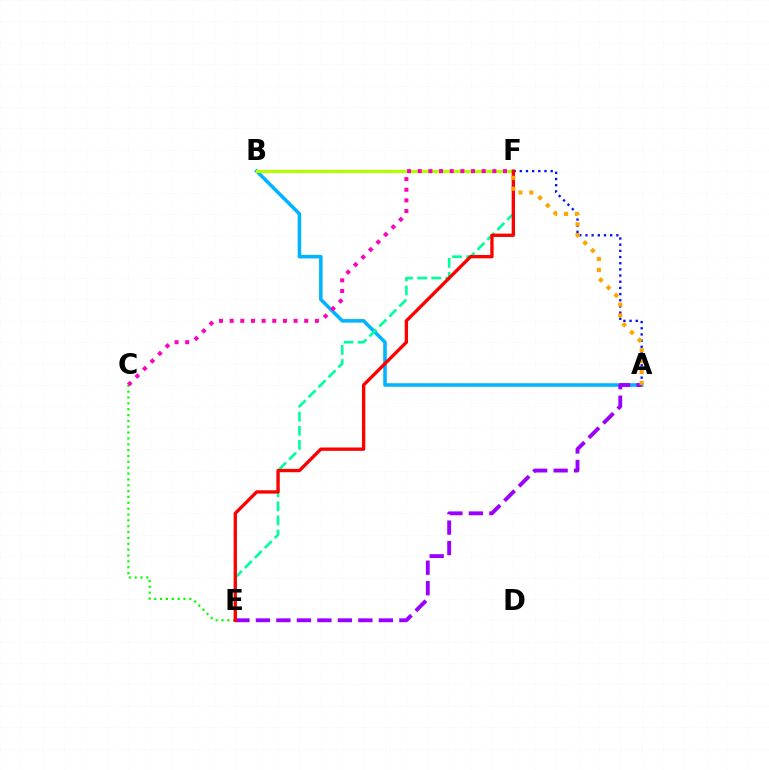{('A', 'B'): [{'color': '#00b5ff', 'line_style': 'solid', 'thickness': 2.56}], ('A', 'E'): [{'color': '#9b00ff', 'line_style': 'dashed', 'thickness': 2.78}], ('C', 'E'): [{'color': '#08ff00', 'line_style': 'dotted', 'thickness': 1.59}], ('B', 'F'): [{'color': '#b3ff00', 'line_style': 'solid', 'thickness': 2.3}], ('E', 'F'): [{'color': '#00ff9d', 'line_style': 'dashed', 'thickness': 1.91}, {'color': '#ff0000', 'line_style': 'solid', 'thickness': 2.4}], ('A', 'F'): [{'color': '#0010ff', 'line_style': 'dotted', 'thickness': 1.68}, {'color': '#ffa500', 'line_style': 'dotted', 'thickness': 2.96}], ('C', 'F'): [{'color': '#ff00bd', 'line_style': 'dotted', 'thickness': 2.9}]}